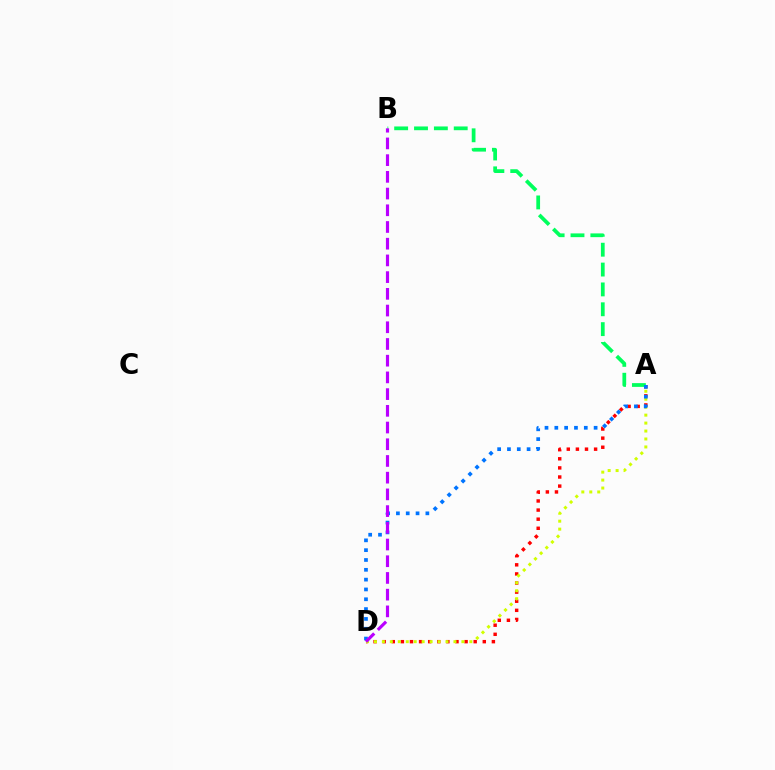{('A', 'B'): [{'color': '#00ff5c', 'line_style': 'dashed', 'thickness': 2.7}], ('A', 'D'): [{'color': '#ff0000', 'line_style': 'dotted', 'thickness': 2.47}, {'color': '#d1ff00', 'line_style': 'dotted', 'thickness': 2.16}, {'color': '#0074ff', 'line_style': 'dotted', 'thickness': 2.67}], ('B', 'D'): [{'color': '#b900ff', 'line_style': 'dashed', 'thickness': 2.27}]}